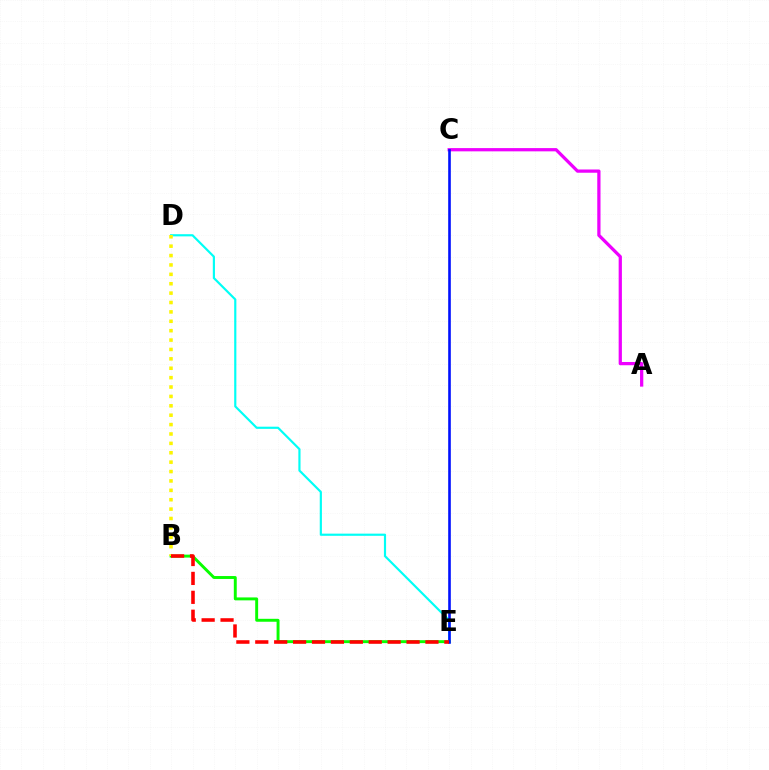{('D', 'E'): [{'color': '#00fff6', 'line_style': 'solid', 'thickness': 1.57}], ('A', 'C'): [{'color': '#ee00ff', 'line_style': 'solid', 'thickness': 2.34}], ('B', 'E'): [{'color': '#08ff00', 'line_style': 'solid', 'thickness': 2.11}, {'color': '#ff0000', 'line_style': 'dashed', 'thickness': 2.57}], ('C', 'E'): [{'color': '#0010ff', 'line_style': 'solid', 'thickness': 1.88}], ('B', 'D'): [{'color': '#fcf500', 'line_style': 'dotted', 'thickness': 2.55}]}